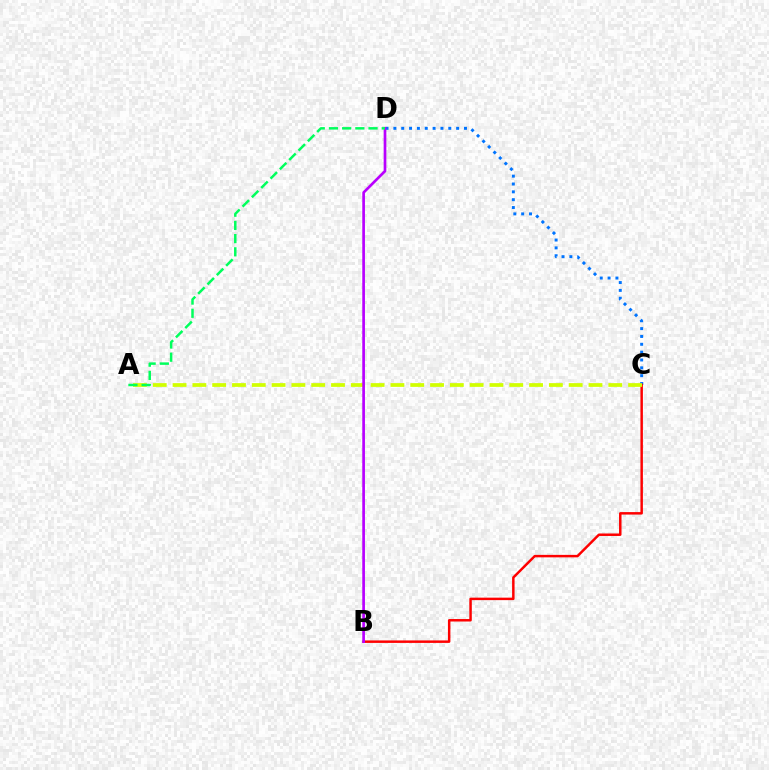{('C', 'D'): [{'color': '#0074ff', 'line_style': 'dotted', 'thickness': 2.13}], ('B', 'C'): [{'color': '#ff0000', 'line_style': 'solid', 'thickness': 1.78}], ('A', 'C'): [{'color': '#d1ff00', 'line_style': 'dashed', 'thickness': 2.69}], ('B', 'D'): [{'color': '#b900ff', 'line_style': 'solid', 'thickness': 1.94}], ('A', 'D'): [{'color': '#00ff5c', 'line_style': 'dashed', 'thickness': 1.79}]}